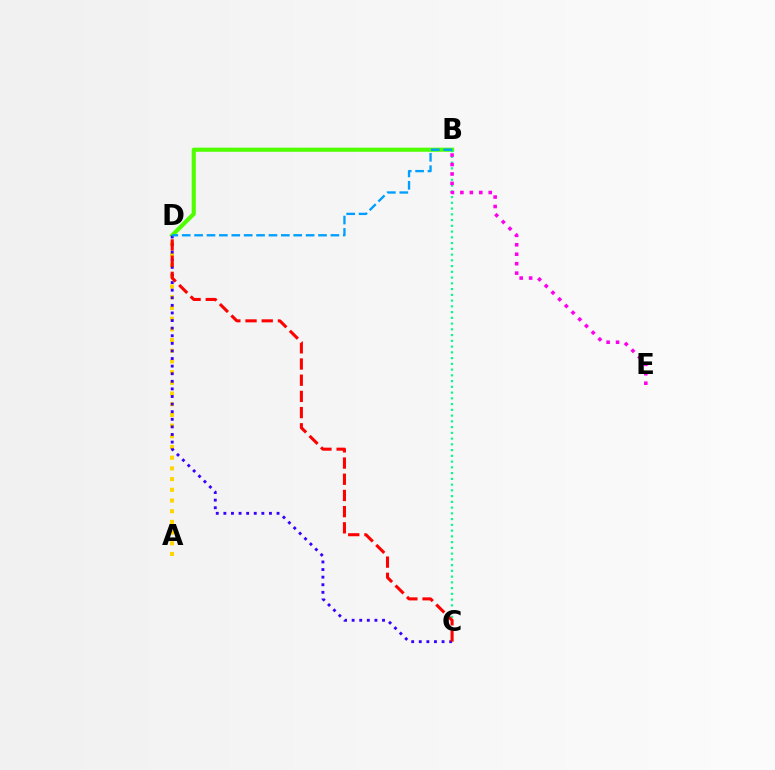{('B', 'D'): [{'color': '#4fff00', 'line_style': 'solid', 'thickness': 2.97}, {'color': '#009eff', 'line_style': 'dashed', 'thickness': 1.68}], ('A', 'D'): [{'color': '#ffd500', 'line_style': 'dotted', 'thickness': 2.91}], ('B', 'C'): [{'color': '#00ff86', 'line_style': 'dotted', 'thickness': 1.56}], ('C', 'D'): [{'color': '#3700ff', 'line_style': 'dotted', 'thickness': 2.06}, {'color': '#ff0000', 'line_style': 'dashed', 'thickness': 2.2}], ('B', 'E'): [{'color': '#ff00ed', 'line_style': 'dotted', 'thickness': 2.57}]}